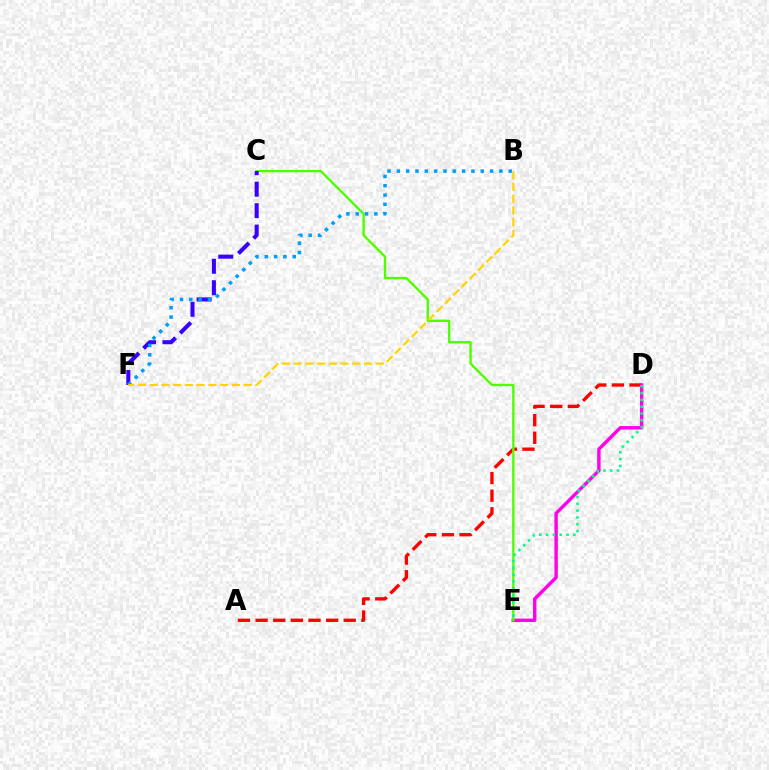{('A', 'D'): [{'color': '#ff0000', 'line_style': 'dashed', 'thickness': 2.4}], ('D', 'E'): [{'color': '#ff00ed', 'line_style': 'solid', 'thickness': 2.46}, {'color': '#00ff86', 'line_style': 'dotted', 'thickness': 1.85}], ('C', 'E'): [{'color': '#4fff00', 'line_style': 'solid', 'thickness': 1.71}], ('C', 'F'): [{'color': '#3700ff', 'line_style': 'dashed', 'thickness': 2.92}], ('B', 'F'): [{'color': '#009eff', 'line_style': 'dotted', 'thickness': 2.53}, {'color': '#ffd500', 'line_style': 'dashed', 'thickness': 1.6}]}